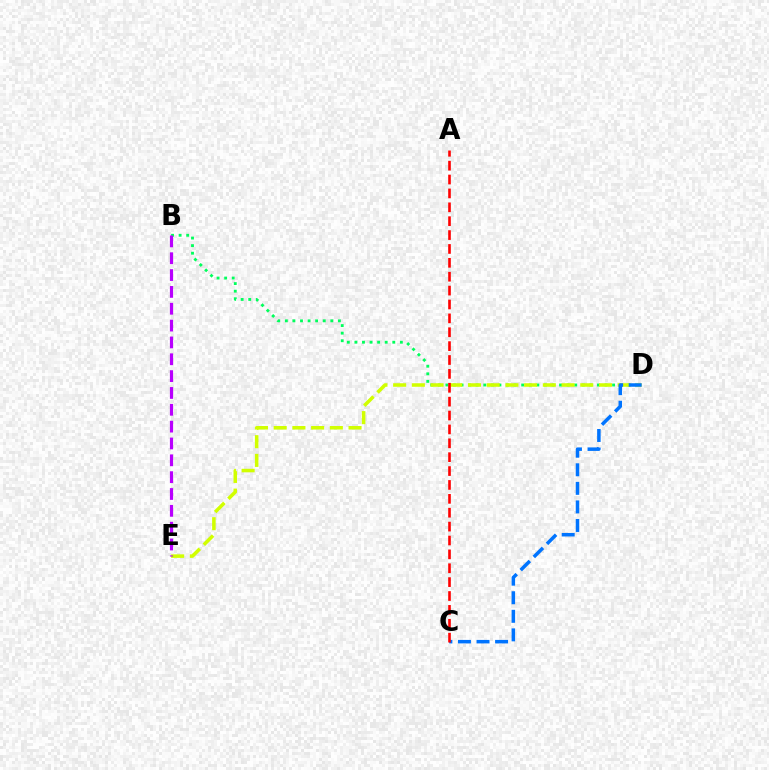{('B', 'D'): [{'color': '#00ff5c', 'line_style': 'dotted', 'thickness': 2.06}], ('D', 'E'): [{'color': '#d1ff00', 'line_style': 'dashed', 'thickness': 2.54}], ('C', 'D'): [{'color': '#0074ff', 'line_style': 'dashed', 'thickness': 2.52}], ('B', 'E'): [{'color': '#b900ff', 'line_style': 'dashed', 'thickness': 2.29}], ('A', 'C'): [{'color': '#ff0000', 'line_style': 'dashed', 'thickness': 1.89}]}